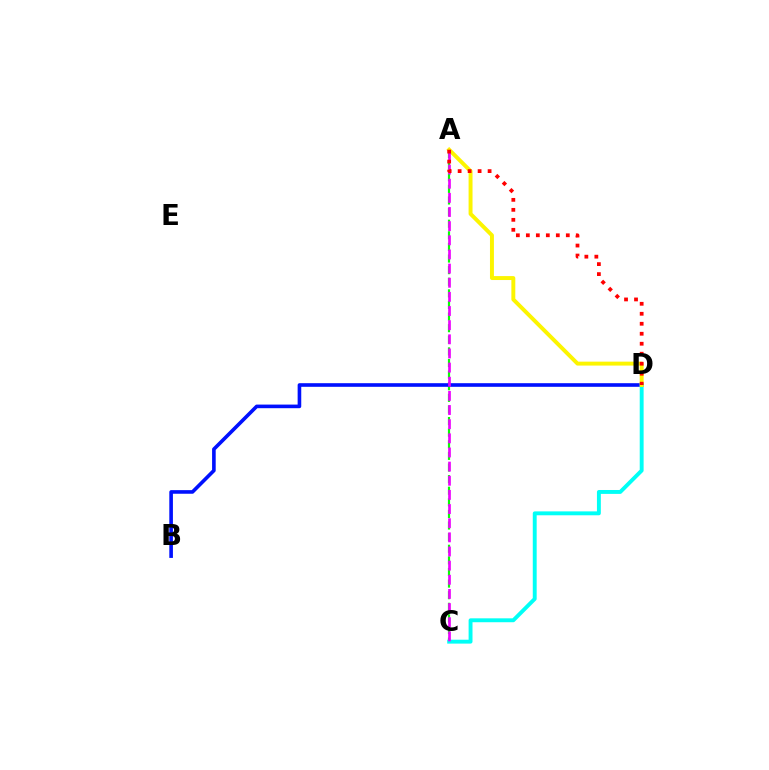{('A', 'C'): [{'color': '#08ff00', 'line_style': 'dashed', 'thickness': 1.58}, {'color': '#ee00ff', 'line_style': 'dashed', 'thickness': 1.92}], ('B', 'D'): [{'color': '#0010ff', 'line_style': 'solid', 'thickness': 2.6}], ('C', 'D'): [{'color': '#00fff6', 'line_style': 'solid', 'thickness': 2.81}], ('A', 'D'): [{'color': '#fcf500', 'line_style': 'solid', 'thickness': 2.83}, {'color': '#ff0000', 'line_style': 'dotted', 'thickness': 2.71}]}